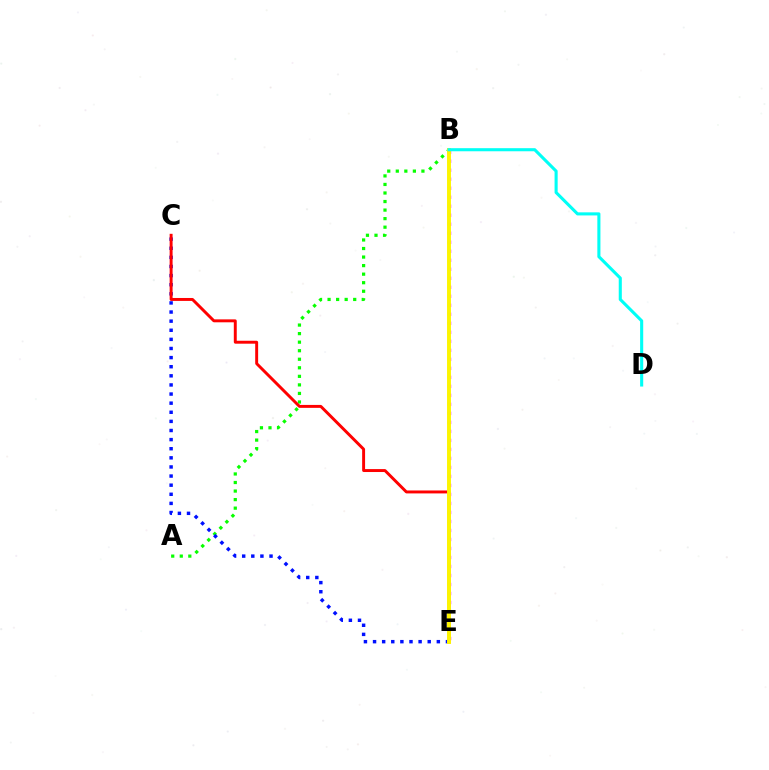{('A', 'B'): [{'color': '#08ff00', 'line_style': 'dotted', 'thickness': 2.32}], ('C', 'E'): [{'color': '#0010ff', 'line_style': 'dotted', 'thickness': 2.48}, {'color': '#ff0000', 'line_style': 'solid', 'thickness': 2.11}], ('B', 'E'): [{'color': '#ee00ff', 'line_style': 'dotted', 'thickness': 2.45}, {'color': '#fcf500', 'line_style': 'solid', 'thickness': 2.83}], ('B', 'D'): [{'color': '#00fff6', 'line_style': 'solid', 'thickness': 2.22}]}